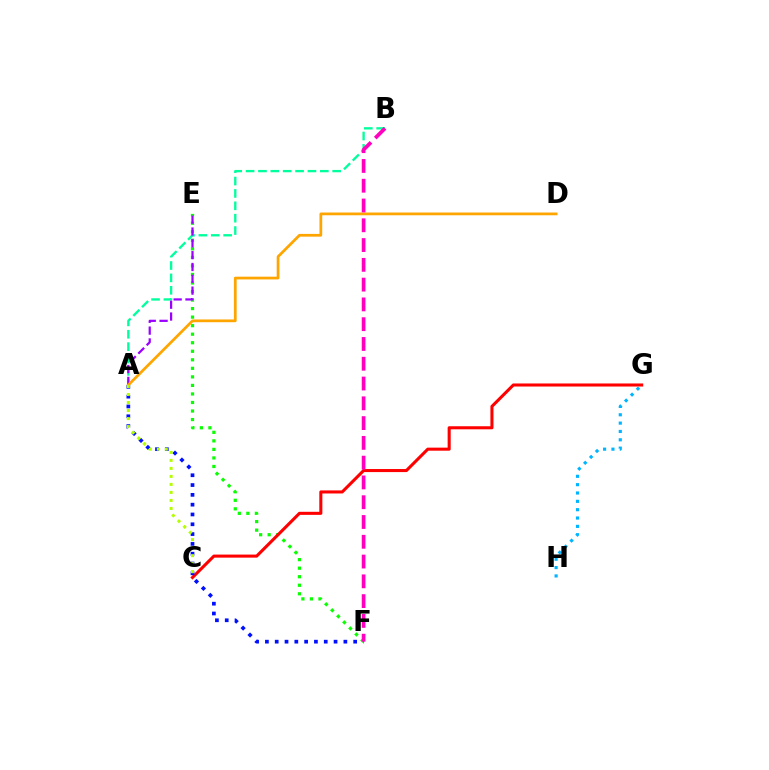{('E', 'F'): [{'color': '#08ff00', 'line_style': 'dotted', 'thickness': 2.32}], ('A', 'B'): [{'color': '#00ff9d', 'line_style': 'dashed', 'thickness': 1.68}], ('C', 'G'): [{'color': '#ff0000', 'line_style': 'solid', 'thickness': 2.21}], ('A', 'F'): [{'color': '#0010ff', 'line_style': 'dotted', 'thickness': 2.66}], ('A', 'E'): [{'color': '#9b00ff', 'line_style': 'dashed', 'thickness': 1.61}], ('A', 'D'): [{'color': '#ffa500', 'line_style': 'solid', 'thickness': 1.98}], ('G', 'H'): [{'color': '#00b5ff', 'line_style': 'dotted', 'thickness': 2.27}], ('B', 'F'): [{'color': '#ff00bd', 'line_style': 'dashed', 'thickness': 2.69}], ('A', 'C'): [{'color': '#b3ff00', 'line_style': 'dotted', 'thickness': 2.18}]}